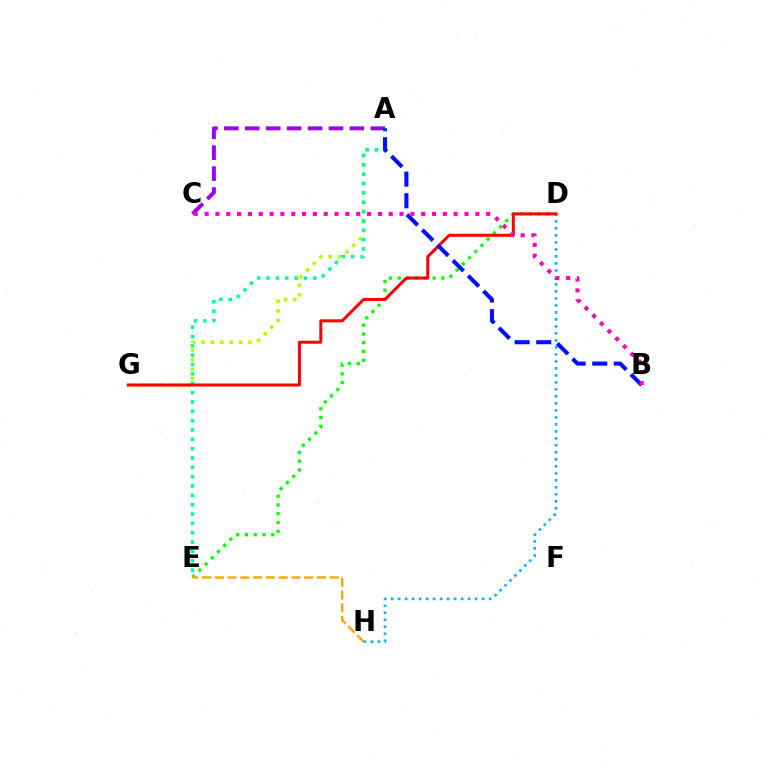{('A', 'G'): [{'color': '#b3ff00', 'line_style': 'dotted', 'thickness': 2.55}], ('A', 'C'): [{'color': '#9b00ff', 'line_style': 'dashed', 'thickness': 2.84}], ('A', 'E'): [{'color': '#00ff9d', 'line_style': 'dotted', 'thickness': 2.54}], ('D', 'E'): [{'color': '#08ff00', 'line_style': 'dotted', 'thickness': 2.38}], ('D', 'H'): [{'color': '#00b5ff', 'line_style': 'dotted', 'thickness': 1.9}], ('D', 'G'): [{'color': '#ff0000', 'line_style': 'solid', 'thickness': 2.16}], ('A', 'B'): [{'color': '#0010ff', 'line_style': 'dashed', 'thickness': 2.94}], ('B', 'C'): [{'color': '#ff00bd', 'line_style': 'dotted', 'thickness': 2.94}], ('E', 'H'): [{'color': '#ffa500', 'line_style': 'dashed', 'thickness': 1.73}]}